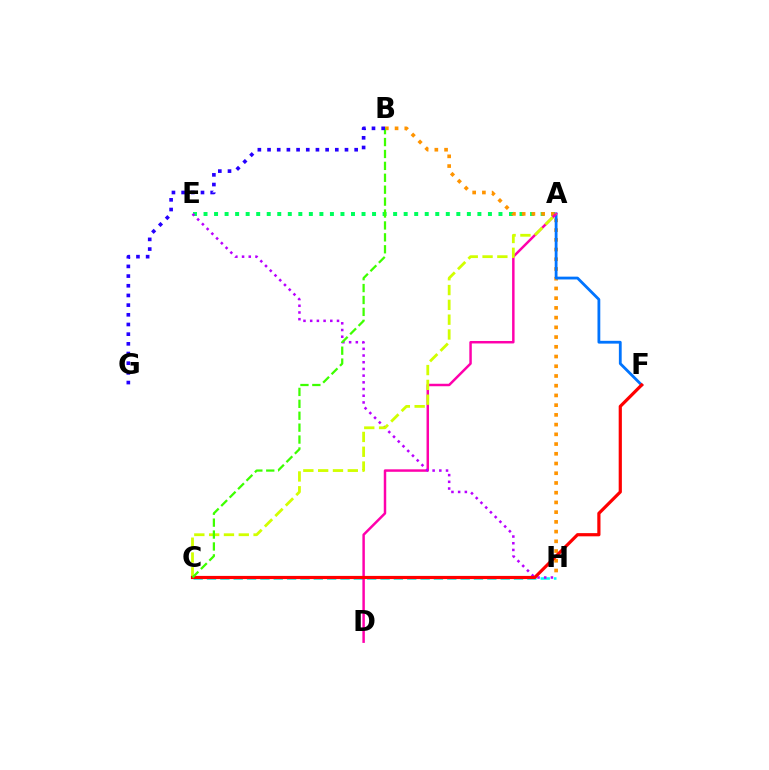{('A', 'E'): [{'color': '#00ff5c', 'line_style': 'dotted', 'thickness': 2.86}], ('B', 'H'): [{'color': '#ff9400', 'line_style': 'dotted', 'thickness': 2.64}], ('A', 'F'): [{'color': '#0074ff', 'line_style': 'solid', 'thickness': 2.02}], ('C', 'H'): [{'color': '#00fff6', 'line_style': 'dashed', 'thickness': 1.81}], ('A', 'D'): [{'color': '#ff00ac', 'line_style': 'solid', 'thickness': 1.78}], ('E', 'H'): [{'color': '#b900ff', 'line_style': 'dotted', 'thickness': 1.82}], ('A', 'C'): [{'color': '#d1ff00', 'line_style': 'dashed', 'thickness': 2.01}], ('C', 'F'): [{'color': '#ff0000', 'line_style': 'solid', 'thickness': 2.3}], ('B', 'C'): [{'color': '#3dff00', 'line_style': 'dashed', 'thickness': 1.62}], ('B', 'G'): [{'color': '#2500ff', 'line_style': 'dotted', 'thickness': 2.63}]}